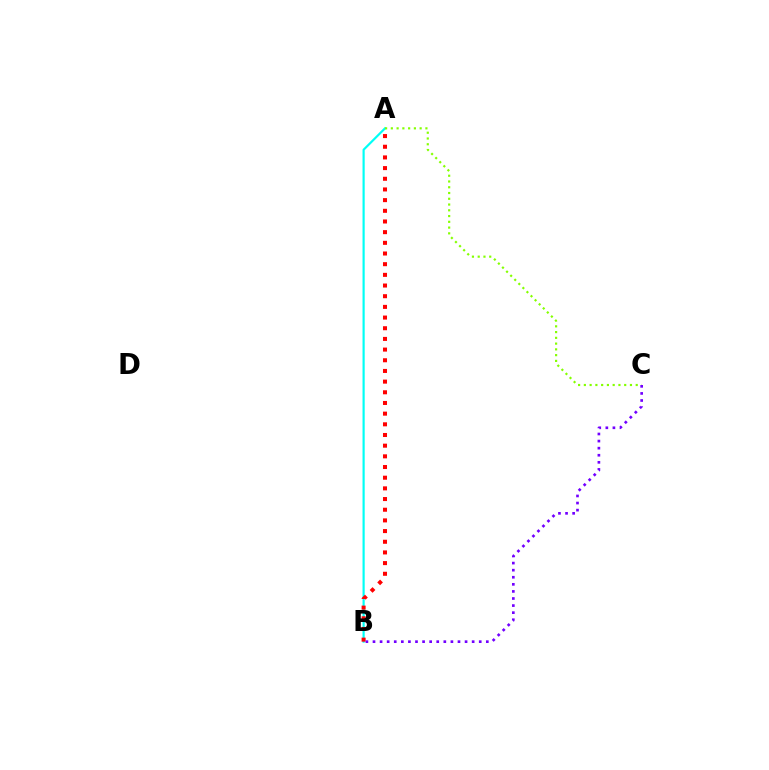{('A', 'B'): [{'color': '#00fff6', 'line_style': 'solid', 'thickness': 1.57}, {'color': '#ff0000', 'line_style': 'dotted', 'thickness': 2.9}], ('A', 'C'): [{'color': '#84ff00', 'line_style': 'dotted', 'thickness': 1.57}], ('B', 'C'): [{'color': '#7200ff', 'line_style': 'dotted', 'thickness': 1.92}]}